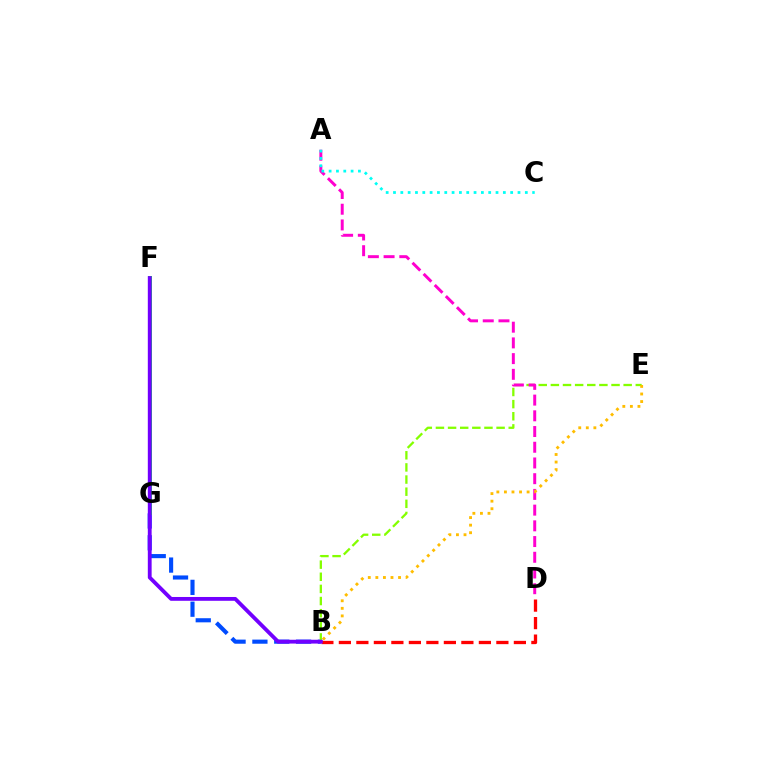{('B', 'G'): [{'color': '#004bff', 'line_style': 'dashed', 'thickness': 2.97}], ('B', 'E'): [{'color': '#84ff00', 'line_style': 'dashed', 'thickness': 1.65}, {'color': '#ffbd00', 'line_style': 'dotted', 'thickness': 2.05}], ('A', 'D'): [{'color': '#ff00cf', 'line_style': 'dashed', 'thickness': 2.14}], ('B', 'D'): [{'color': '#ff0000', 'line_style': 'dashed', 'thickness': 2.38}], ('A', 'C'): [{'color': '#00fff6', 'line_style': 'dotted', 'thickness': 1.99}], ('F', 'G'): [{'color': '#00ff39', 'line_style': 'solid', 'thickness': 2.86}], ('B', 'F'): [{'color': '#7200ff', 'line_style': 'solid', 'thickness': 2.75}]}